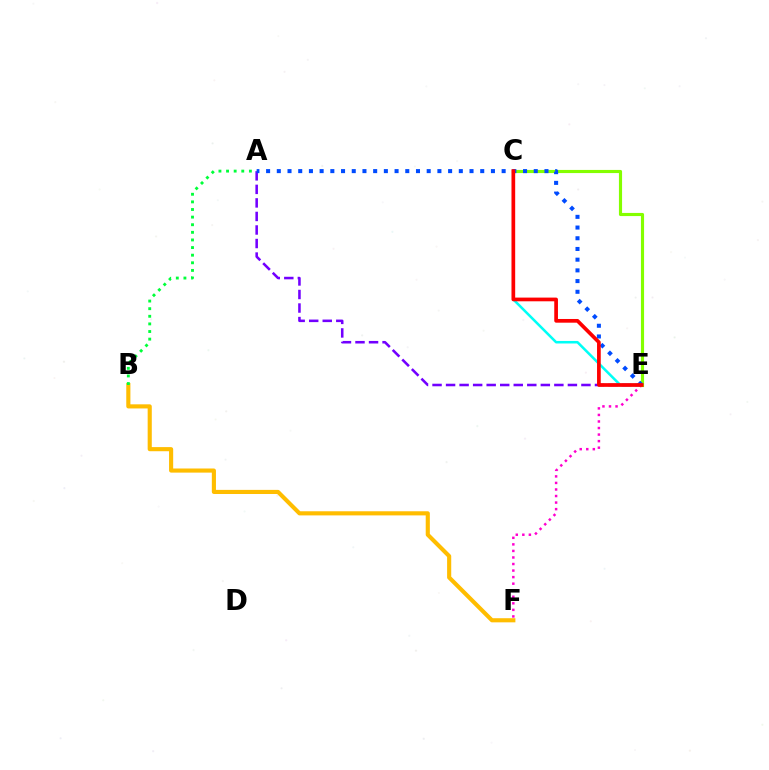{('B', 'F'): [{'color': '#ffbd00', 'line_style': 'solid', 'thickness': 2.97}], ('C', 'E'): [{'color': '#00fff6', 'line_style': 'solid', 'thickness': 1.82}, {'color': '#84ff00', 'line_style': 'solid', 'thickness': 2.26}, {'color': '#ff0000', 'line_style': 'solid', 'thickness': 2.67}], ('E', 'F'): [{'color': '#ff00cf', 'line_style': 'dotted', 'thickness': 1.78}], ('A', 'E'): [{'color': '#7200ff', 'line_style': 'dashed', 'thickness': 1.84}, {'color': '#004bff', 'line_style': 'dotted', 'thickness': 2.91}], ('A', 'B'): [{'color': '#00ff39', 'line_style': 'dotted', 'thickness': 2.07}]}